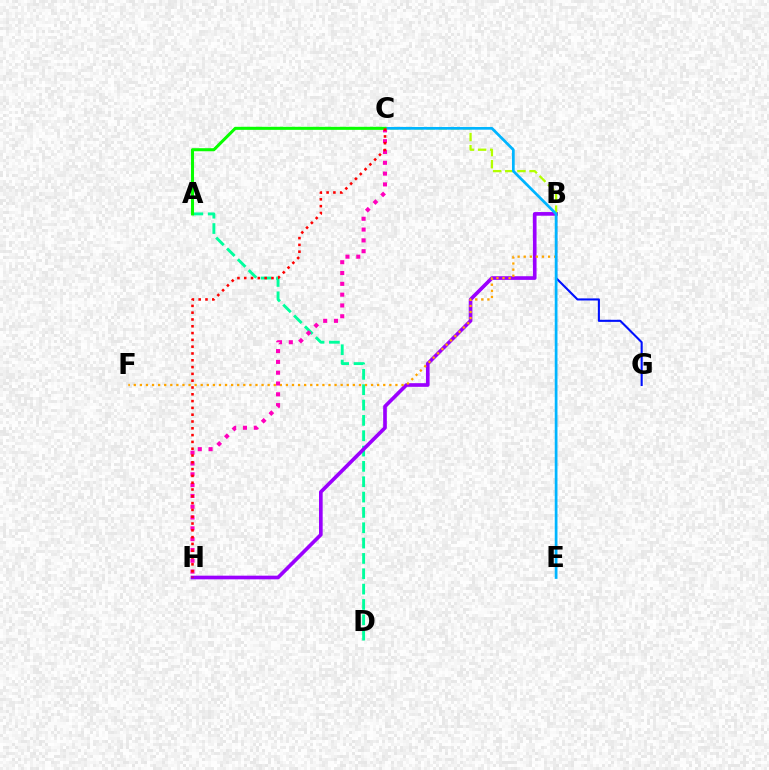{('A', 'D'): [{'color': '#00ff9d', 'line_style': 'dashed', 'thickness': 2.08}], ('B', 'H'): [{'color': '#9b00ff', 'line_style': 'solid', 'thickness': 2.63}], ('B', 'G'): [{'color': '#0010ff', 'line_style': 'solid', 'thickness': 1.51}], ('B', 'F'): [{'color': '#ffa500', 'line_style': 'dotted', 'thickness': 1.65}], ('B', 'C'): [{'color': '#b3ff00', 'line_style': 'dashed', 'thickness': 1.65}], ('C', 'E'): [{'color': '#00b5ff', 'line_style': 'solid', 'thickness': 1.96}], ('C', 'H'): [{'color': '#ff00bd', 'line_style': 'dotted', 'thickness': 2.94}, {'color': '#ff0000', 'line_style': 'dotted', 'thickness': 1.85}], ('A', 'C'): [{'color': '#08ff00', 'line_style': 'solid', 'thickness': 2.19}]}